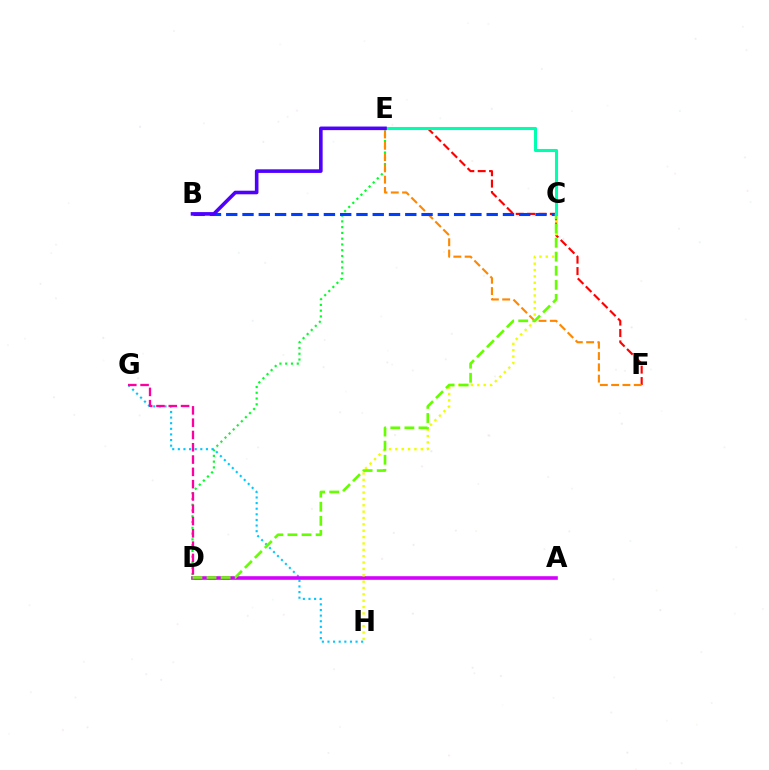{('E', 'F'): [{'color': '#ff0000', 'line_style': 'dashed', 'thickness': 1.55}, {'color': '#ff8800', 'line_style': 'dashed', 'thickness': 1.53}], ('D', 'E'): [{'color': '#00ff27', 'line_style': 'dotted', 'thickness': 1.57}], ('B', 'C'): [{'color': '#003fff', 'line_style': 'dashed', 'thickness': 2.21}], ('G', 'H'): [{'color': '#00c7ff', 'line_style': 'dotted', 'thickness': 1.53}], ('A', 'D'): [{'color': '#d600ff', 'line_style': 'solid', 'thickness': 2.6}], ('C', 'H'): [{'color': '#eeff00', 'line_style': 'dotted', 'thickness': 1.73}], ('C', 'D'): [{'color': '#66ff00', 'line_style': 'dashed', 'thickness': 1.91}], ('C', 'E'): [{'color': '#00ffaf', 'line_style': 'solid', 'thickness': 2.22}], ('B', 'E'): [{'color': '#4f00ff', 'line_style': 'solid', 'thickness': 2.59}], ('D', 'G'): [{'color': '#ff00a0', 'line_style': 'dashed', 'thickness': 1.67}]}